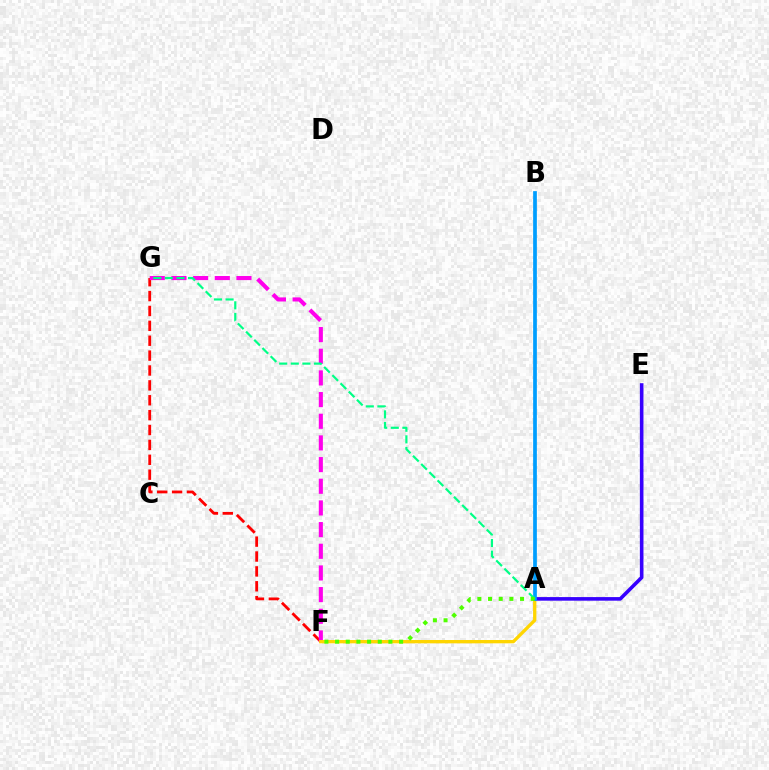{('F', 'G'): [{'color': '#ff0000', 'line_style': 'dashed', 'thickness': 2.02}, {'color': '#ff00ed', 'line_style': 'dashed', 'thickness': 2.94}], ('A', 'F'): [{'color': '#ffd500', 'line_style': 'solid', 'thickness': 2.38}, {'color': '#4fff00', 'line_style': 'dotted', 'thickness': 2.9}], ('A', 'E'): [{'color': '#3700ff', 'line_style': 'solid', 'thickness': 2.59}], ('A', 'B'): [{'color': '#009eff', 'line_style': 'solid', 'thickness': 2.68}], ('A', 'G'): [{'color': '#00ff86', 'line_style': 'dashed', 'thickness': 1.57}]}